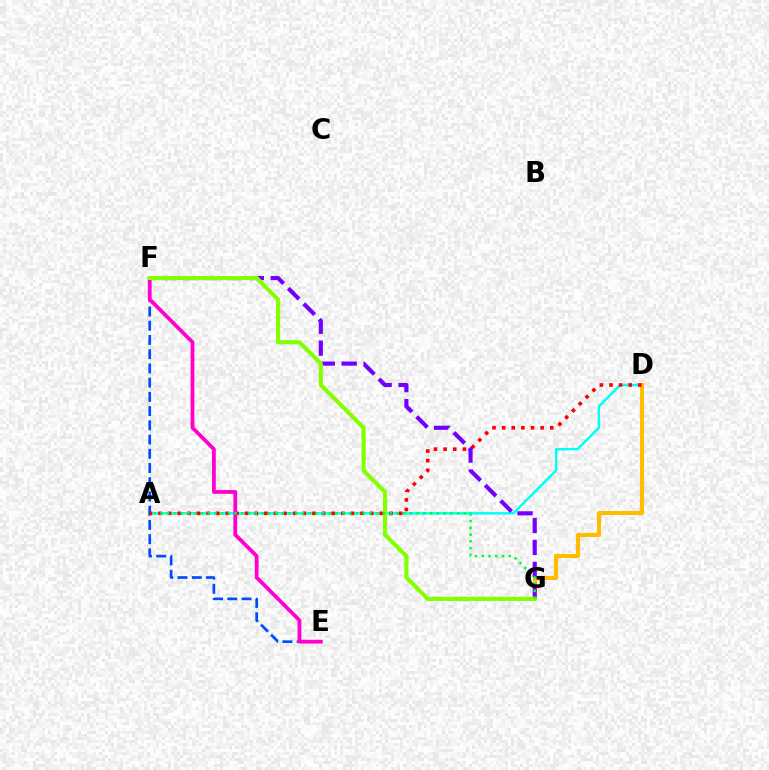{('A', 'D'): [{'color': '#00fff6', 'line_style': 'solid', 'thickness': 1.76}, {'color': '#ff0000', 'line_style': 'dotted', 'thickness': 2.61}], ('D', 'G'): [{'color': '#ffbd00', 'line_style': 'solid', 'thickness': 2.93}], ('E', 'F'): [{'color': '#004bff', 'line_style': 'dashed', 'thickness': 1.93}, {'color': '#ff00cf', 'line_style': 'solid', 'thickness': 2.73}], ('F', 'G'): [{'color': '#7200ff', 'line_style': 'dashed', 'thickness': 2.98}, {'color': '#84ff00', 'line_style': 'solid', 'thickness': 2.97}], ('A', 'G'): [{'color': '#00ff39', 'line_style': 'dotted', 'thickness': 1.83}]}